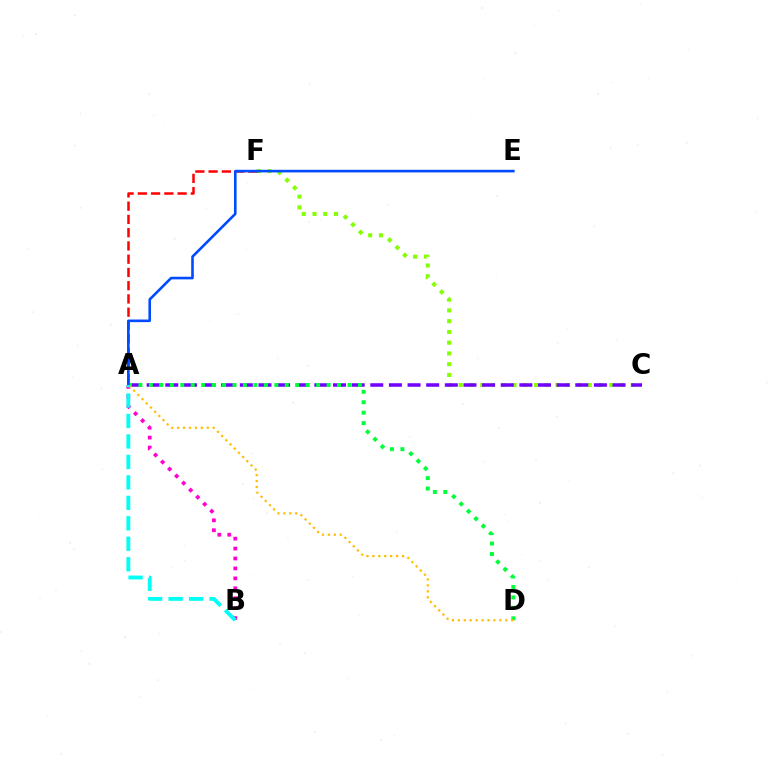{('C', 'F'): [{'color': '#84ff00', 'line_style': 'dotted', 'thickness': 2.92}], ('A', 'C'): [{'color': '#7200ff', 'line_style': 'dashed', 'thickness': 2.53}], ('A', 'F'): [{'color': '#ff0000', 'line_style': 'dashed', 'thickness': 1.8}], ('A', 'B'): [{'color': '#ff00cf', 'line_style': 'dotted', 'thickness': 2.7}, {'color': '#00fff6', 'line_style': 'dashed', 'thickness': 2.78}], ('A', 'D'): [{'color': '#00ff39', 'line_style': 'dotted', 'thickness': 2.84}, {'color': '#ffbd00', 'line_style': 'dotted', 'thickness': 1.61}], ('A', 'E'): [{'color': '#004bff', 'line_style': 'solid', 'thickness': 1.88}]}